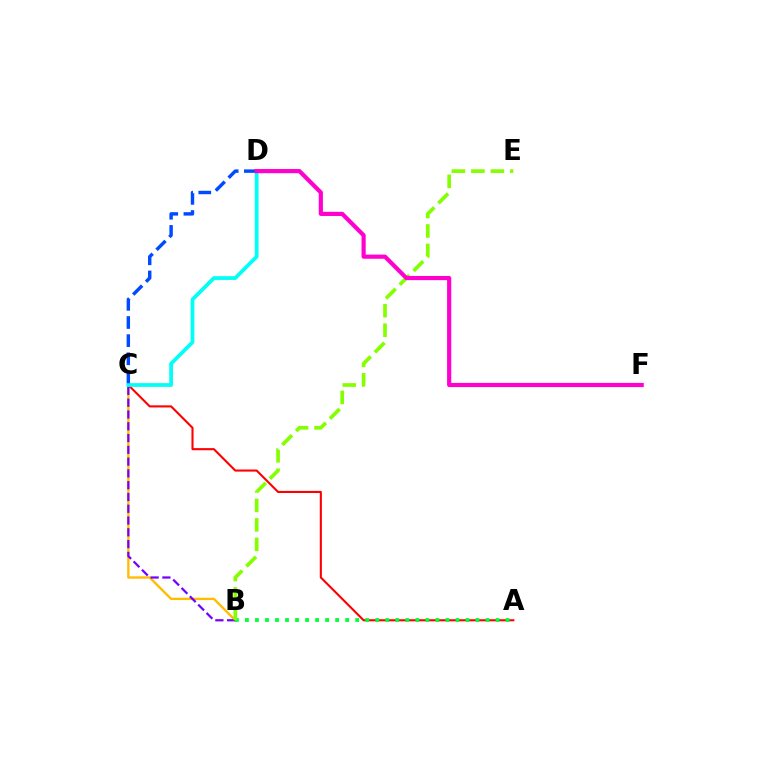{('B', 'C'): [{'color': '#ffbd00', 'line_style': 'solid', 'thickness': 1.69}, {'color': '#7200ff', 'line_style': 'dashed', 'thickness': 1.6}], ('A', 'C'): [{'color': '#ff0000', 'line_style': 'solid', 'thickness': 1.51}], ('C', 'D'): [{'color': '#00fff6', 'line_style': 'solid', 'thickness': 2.7}, {'color': '#004bff', 'line_style': 'dashed', 'thickness': 2.46}], ('A', 'B'): [{'color': '#00ff39', 'line_style': 'dotted', 'thickness': 2.72}], ('B', 'E'): [{'color': '#84ff00', 'line_style': 'dashed', 'thickness': 2.65}], ('D', 'F'): [{'color': '#ff00cf', 'line_style': 'solid', 'thickness': 3.0}]}